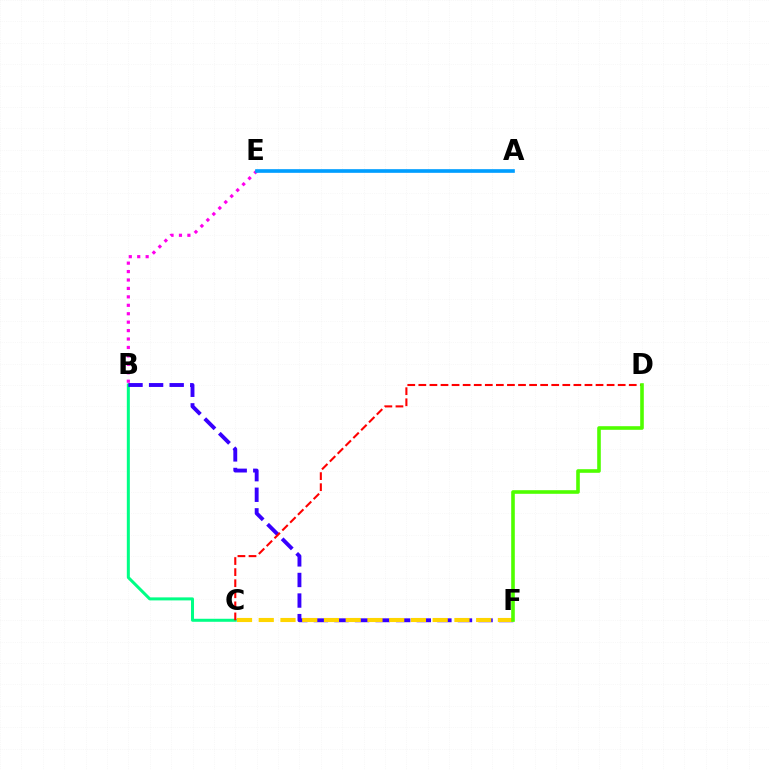{('B', 'C'): [{'color': '#00ff86', 'line_style': 'solid', 'thickness': 2.17}], ('B', 'E'): [{'color': '#ff00ed', 'line_style': 'dotted', 'thickness': 2.29}], ('A', 'E'): [{'color': '#009eff', 'line_style': 'solid', 'thickness': 2.63}], ('B', 'F'): [{'color': '#3700ff', 'line_style': 'dashed', 'thickness': 2.8}], ('C', 'F'): [{'color': '#ffd500', 'line_style': 'dashed', 'thickness': 2.95}], ('C', 'D'): [{'color': '#ff0000', 'line_style': 'dashed', 'thickness': 1.5}], ('D', 'F'): [{'color': '#4fff00', 'line_style': 'solid', 'thickness': 2.6}]}